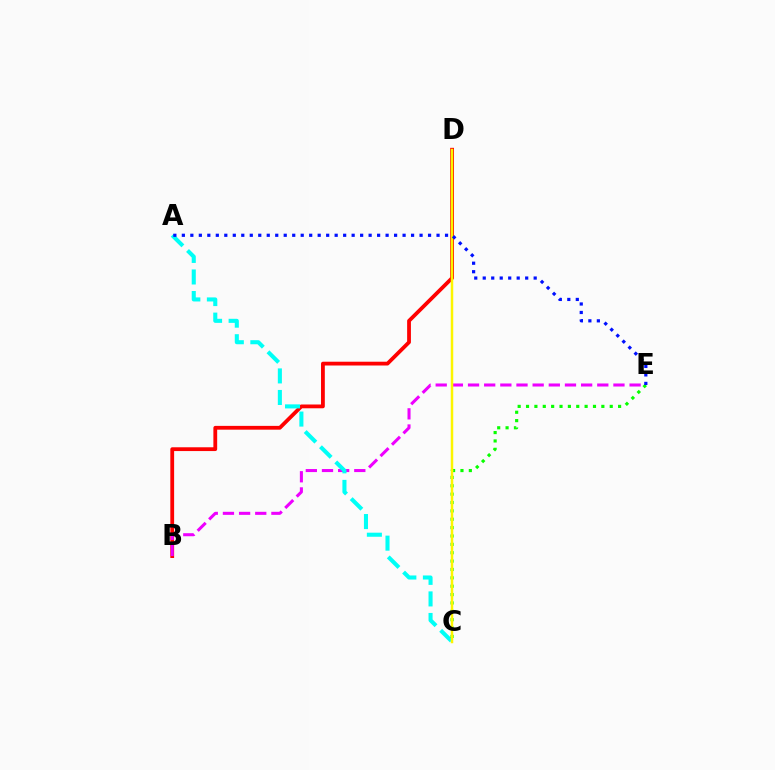{('B', 'D'): [{'color': '#ff0000', 'line_style': 'solid', 'thickness': 2.73}], ('B', 'E'): [{'color': '#ee00ff', 'line_style': 'dashed', 'thickness': 2.19}], ('A', 'C'): [{'color': '#00fff6', 'line_style': 'dashed', 'thickness': 2.93}], ('C', 'E'): [{'color': '#08ff00', 'line_style': 'dotted', 'thickness': 2.27}], ('C', 'D'): [{'color': '#fcf500', 'line_style': 'solid', 'thickness': 1.79}], ('A', 'E'): [{'color': '#0010ff', 'line_style': 'dotted', 'thickness': 2.31}]}